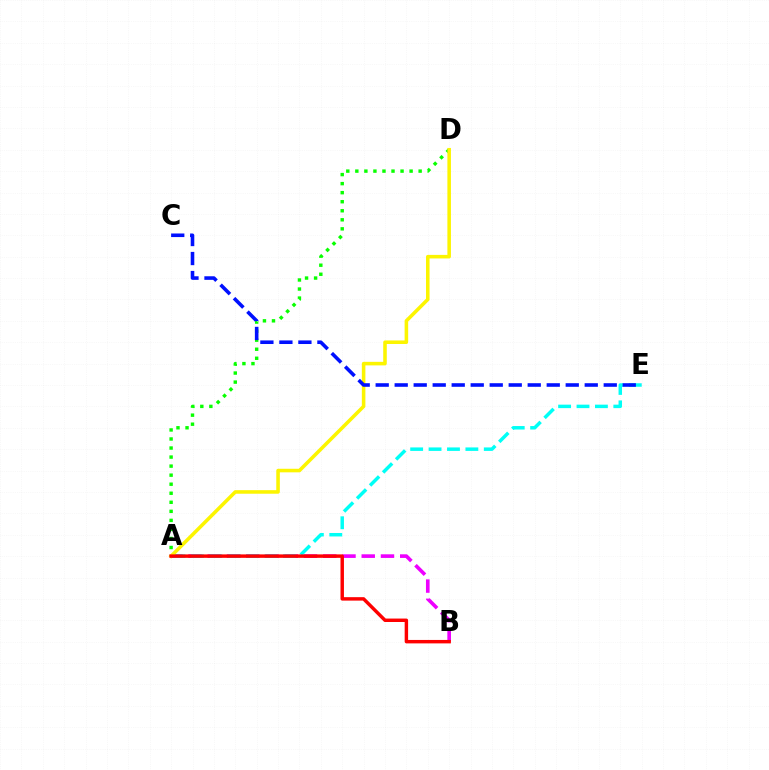{('A', 'B'): [{'color': '#ee00ff', 'line_style': 'dashed', 'thickness': 2.61}, {'color': '#ff0000', 'line_style': 'solid', 'thickness': 2.48}], ('A', 'E'): [{'color': '#00fff6', 'line_style': 'dashed', 'thickness': 2.5}], ('A', 'D'): [{'color': '#08ff00', 'line_style': 'dotted', 'thickness': 2.46}, {'color': '#fcf500', 'line_style': 'solid', 'thickness': 2.56}], ('C', 'E'): [{'color': '#0010ff', 'line_style': 'dashed', 'thickness': 2.58}]}